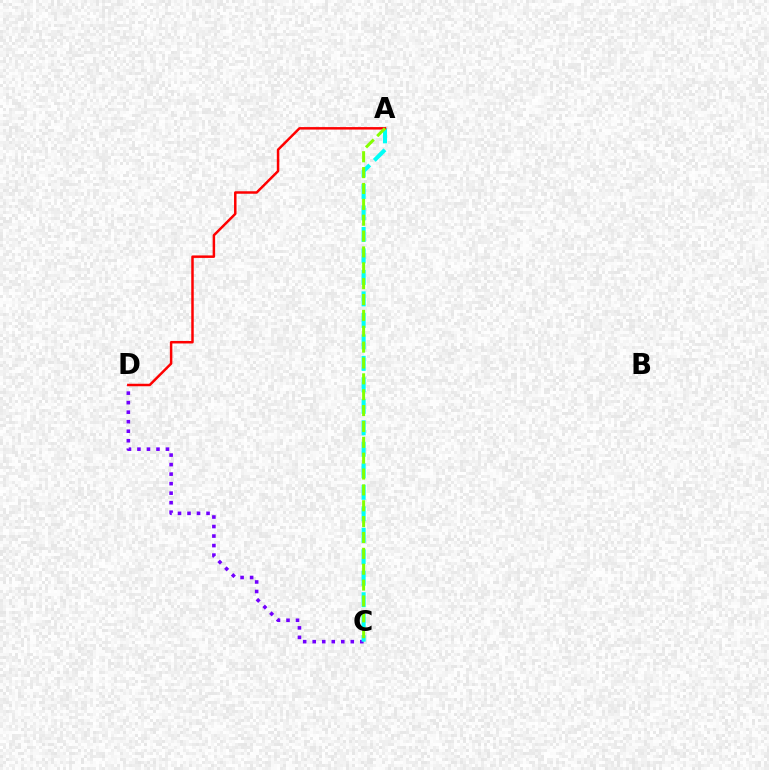{('C', 'D'): [{'color': '#7200ff', 'line_style': 'dotted', 'thickness': 2.59}], ('A', 'C'): [{'color': '#00fff6', 'line_style': 'dashed', 'thickness': 2.92}, {'color': '#84ff00', 'line_style': 'dashed', 'thickness': 2.16}], ('A', 'D'): [{'color': '#ff0000', 'line_style': 'solid', 'thickness': 1.79}]}